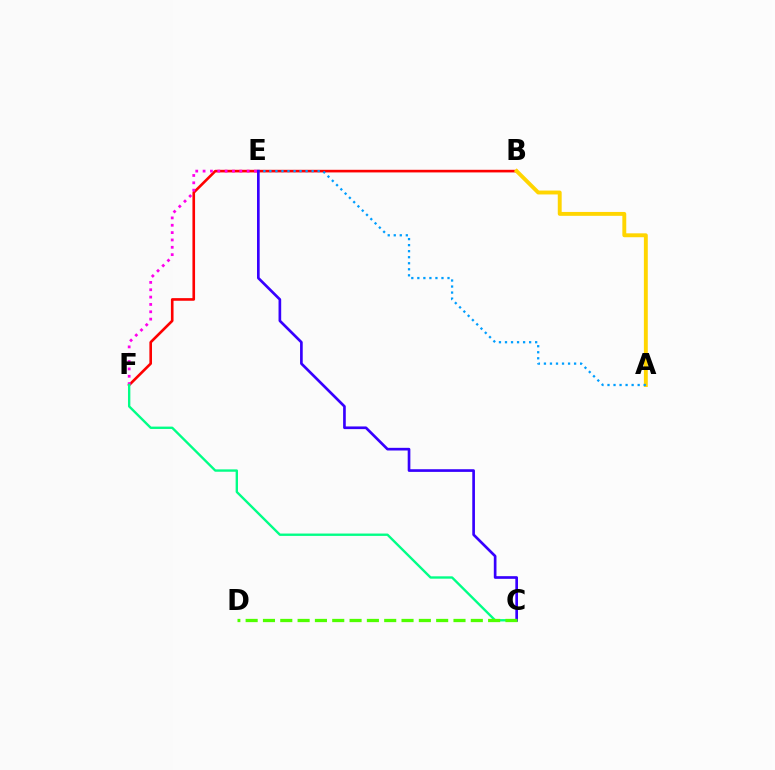{('B', 'F'): [{'color': '#ff0000', 'line_style': 'solid', 'thickness': 1.89}], ('E', 'F'): [{'color': '#ff00ed', 'line_style': 'dotted', 'thickness': 2.0}], ('A', 'B'): [{'color': '#ffd500', 'line_style': 'solid', 'thickness': 2.81}], ('C', 'F'): [{'color': '#00ff86', 'line_style': 'solid', 'thickness': 1.7}], ('A', 'E'): [{'color': '#009eff', 'line_style': 'dotted', 'thickness': 1.64}], ('C', 'E'): [{'color': '#3700ff', 'line_style': 'solid', 'thickness': 1.92}], ('C', 'D'): [{'color': '#4fff00', 'line_style': 'dashed', 'thickness': 2.35}]}